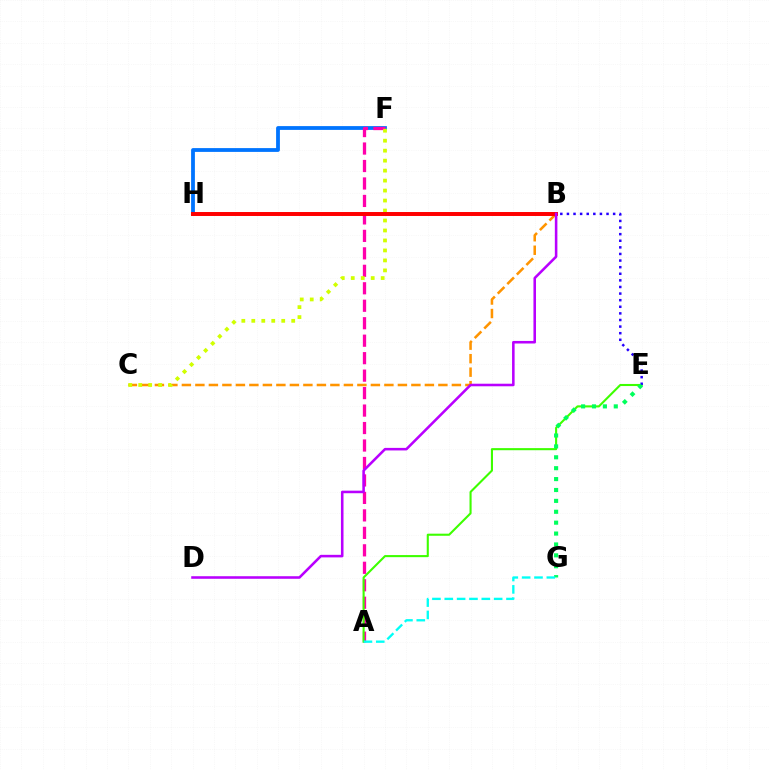{('F', 'H'): [{'color': '#0074ff', 'line_style': 'solid', 'thickness': 2.73}], ('A', 'F'): [{'color': '#ff00ac', 'line_style': 'dashed', 'thickness': 2.37}], ('B', 'C'): [{'color': '#ff9400', 'line_style': 'dashed', 'thickness': 1.83}], ('A', 'E'): [{'color': '#3dff00', 'line_style': 'solid', 'thickness': 1.51}], ('B', 'E'): [{'color': '#2500ff', 'line_style': 'dotted', 'thickness': 1.79}], ('C', 'F'): [{'color': '#d1ff00', 'line_style': 'dotted', 'thickness': 2.71}], ('B', 'H'): [{'color': '#ff0000', 'line_style': 'solid', 'thickness': 2.85}], ('E', 'G'): [{'color': '#00ff5c', 'line_style': 'dotted', 'thickness': 2.96}], ('A', 'G'): [{'color': '#00fff6', 'line_style': 'dashed', 'thickness': 1.68}], ('B', 'D'): [{'color': '#b900ff', 'line_style': 'solid', 'thickness': 1.84}]}